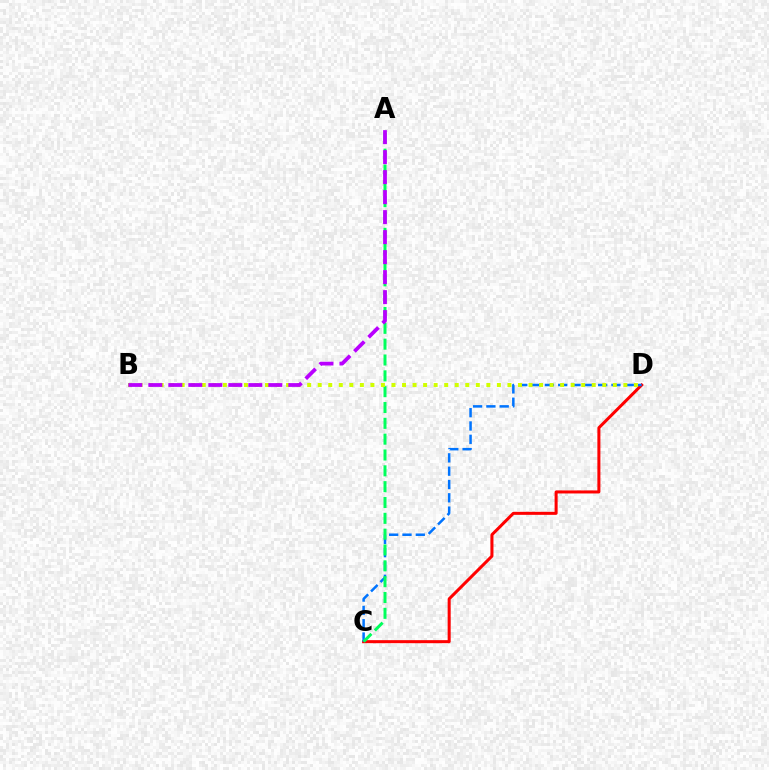{('C', 'D'): [{'color': '#ff0000', 'line_style': 'solid', 'thickness': 2.18}, {'color': '#0074ff', 'line_style': 'dashed', 'thickness': 1.81}], ('A', 'C'): [{'color': '#00ff5c', 'line_style': 'dashed', 'thickness': 2.15}], ('B', 'D'): [{'color': '#d1ff00', 'line_style': 'dotted', 'thickness': 2.86}], ('A', 'B'): [{'color': '#b900ff', 'line_style': 'dashed', 'thickness': 2.72}]}